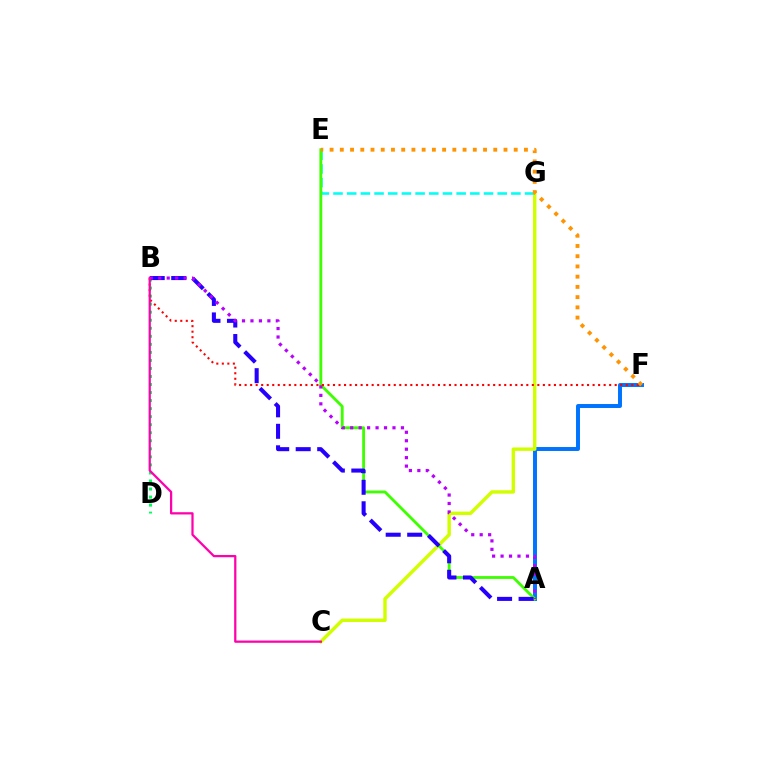{('A', 'F'): [{'color': '#0074ff', 'line_style': 'solid', 'thickness': 2.84}], ('C', 'G'): [{'color': '#d1ff00', 'line_style': 'solid', 'thickness': 2.47}], ('E', 'G'): [{'color': '#00fff6', 'line_style': 'dashed', 'thickness': 1.86}], ('A', 'E'): [{'color': '#3dff00', 'line_style': 'solid', 'thickness': 2.04}], ('B', 'D'): [{'color': '#00ff5c', 'line_style': 'dotted', 'thickness': 2.18}], ('A', 'B'): [{'color': '#2500ff', 'line_style': 'dashed', 'thickness': 2.92}, {'color': '#b900ff', 'line_style': 'dotted', 'thickness': 2.3}], ('B', 'F'): [{'color': '#ff0000', 'line_style': 'dotted', 'thickness': 1.5}], ('E', 'F'): [{'color': '#ff9400', 'line_style': 'dotted', 'thickness': 2.78}], ('B', 'C'): [{'color': '#ff00ac', 'line_style': 'solid', 'thickness': 1.62}]}